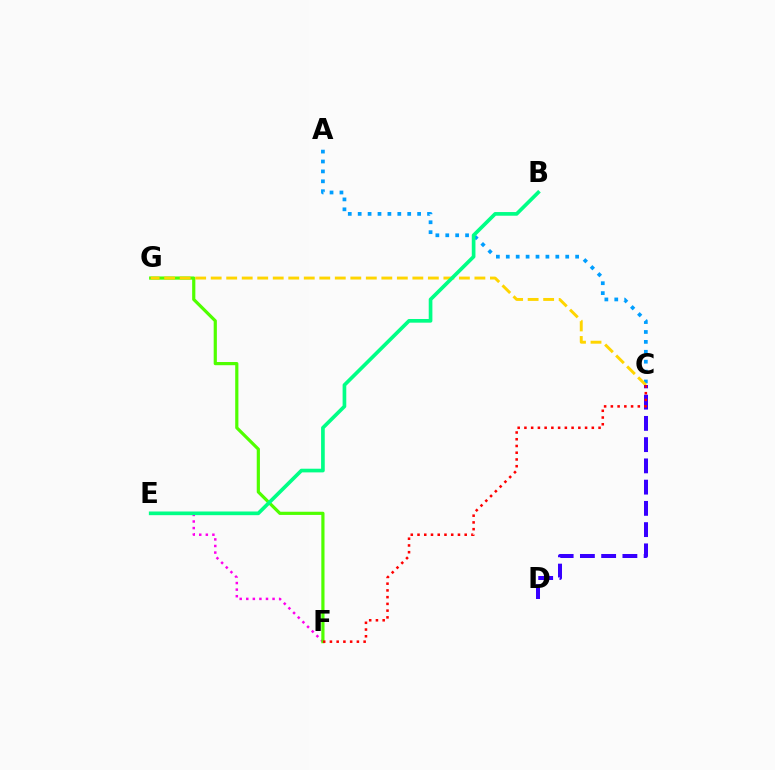{('E', 'F'): [{'color': '#ff00ed', 'line_style': 'dotted', 'thickness': 1.79}], ('A', 'C'): [{'color': '#009eff', 'line_style': 'dotted', 'thickness': 2.69}], ('F', 'G'): [{'color': '#4fff00', 'line_style': 'solid', 'thickness': 2.3}], ('C', 'G'): [{'color': '#ffd500', 'line_style': 'dashed', 'thickness': 2.11}], ('B', 'E'): [{'color': '#00ff86', 'line_style': 'solid', 'thickness': 2.64}], ('C', 'D'): [{'color': '#3700ff', 'line_style': 'dashed', 'thickness': 2.89}], ('C', 'F'): [{'color': '#ff0000', 'line_style': 'dotted', 'thickness': 1.83}]}